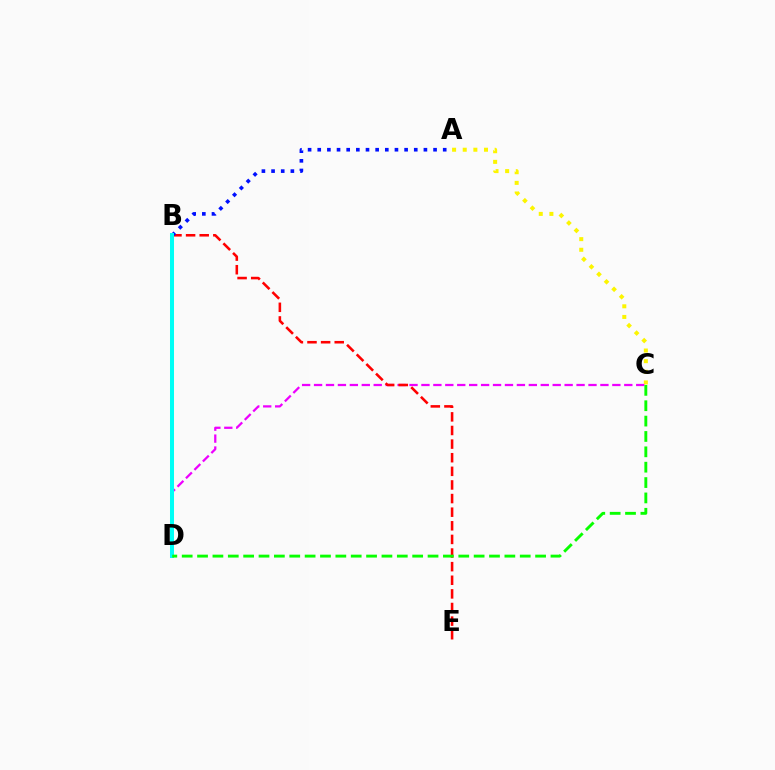{('A', 'C'): [{'color': '#fcf500', 'line_style': 'dotted', 'thickness': 2.89}], ('C', 'D'): [{'color': '#ee00ff', 'line_style': 'dashed', 'thickness': 1.62}, {'color': '#08ff00', 'line_style': 'dashed', 'thickness': 2.09}], ('B', 'E'): [{'color': '#ff0000', 'line_style': 'dashed', 'thickness': 1.85}], ('A', 'B'): [{'color': '#0010ff', 'line_style': 'dotted', 'thickness': 2.62}], ('B', 'D'): [{'color': '#00fff6', 'line_style': 'solid', 'thickness': 2.89}]}